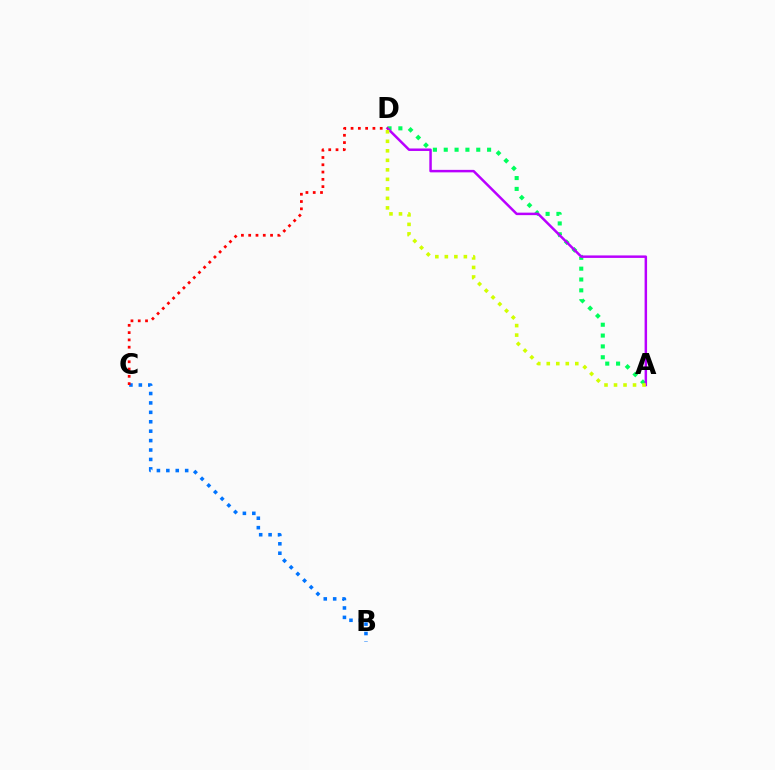{('B', 'C'): [{'color': '#0074ff', 'line_style': 'dotted', 'thickness': 2.56}], ('A', 'D'): [{'color': '#00ff5c', 'line_style': 'dotted', 'thickness': 2.94}, {'color': '#b900ff', 'line_style': 'solid', 'thickness': 1.79}, {'color': '#d1ff00', 'line_style': 'dotted', 'thickness': 2.58}], ('C', 'D'): [{'color': '#ff0000', 'line_style': 'dotted', 'thickness': 1.98}]}